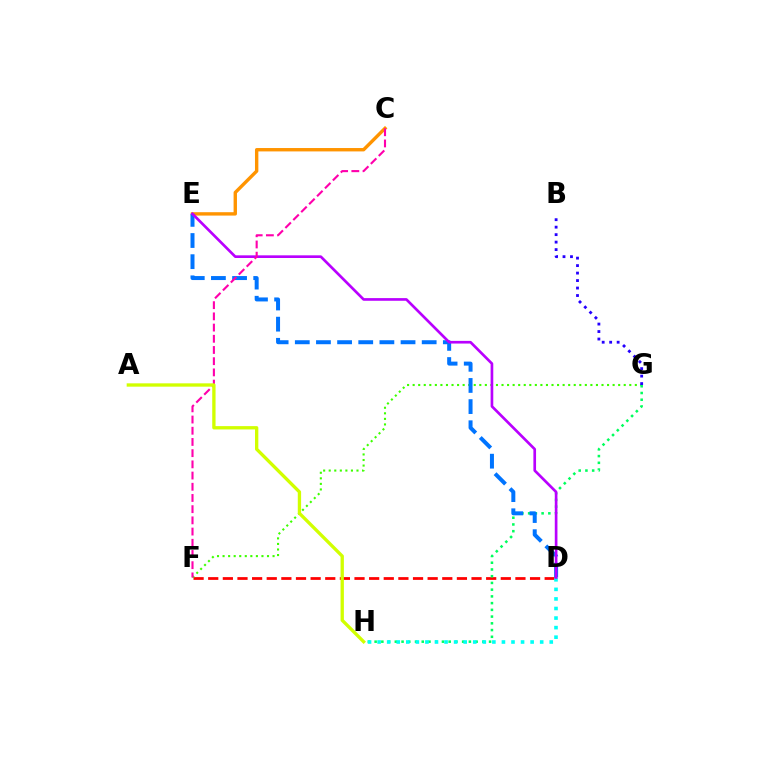{('D', 'F'): [{'color': '#ff0000', 'line_style': 'dashed', 'thickness': 1.99}], ('F', 'G'): [{'color': '#3dff00', 'line_style': 'dotted', 'thickness': 1.51}], ('G', 'H'): [{'color': '#00ff5c', 'line_style': 'dotted', 'thickness': 1.83}], ('C', 'E'): [{'color': '#ff9400', 'line_style': 'solid', 'thickness': 2.44}], ('B', 'G'): [{'color': '#2500ff', 'line_style': 'dotted', 'thickness': 2.03}], ('D', 'E'): [{'color': '#0074ff', 'line_style': 'dashed', 'thickness': 2.87}, {'color': '#b900ff', 'line_style': 'solid', 'thickness': 1.92}], ('D', 'H'): [{'color': '#00fff6', 'line_style': 'dotted', 'thickness': 2.6}], ('C', 'F'): [{'color': '#ff00ac', 'line_style': 'dashed', 'thickness': 1.52}], ('A', 'H'): [{'color': '#d1ff00', 'line_style': 'solid', 'thickness': 2.39}]}